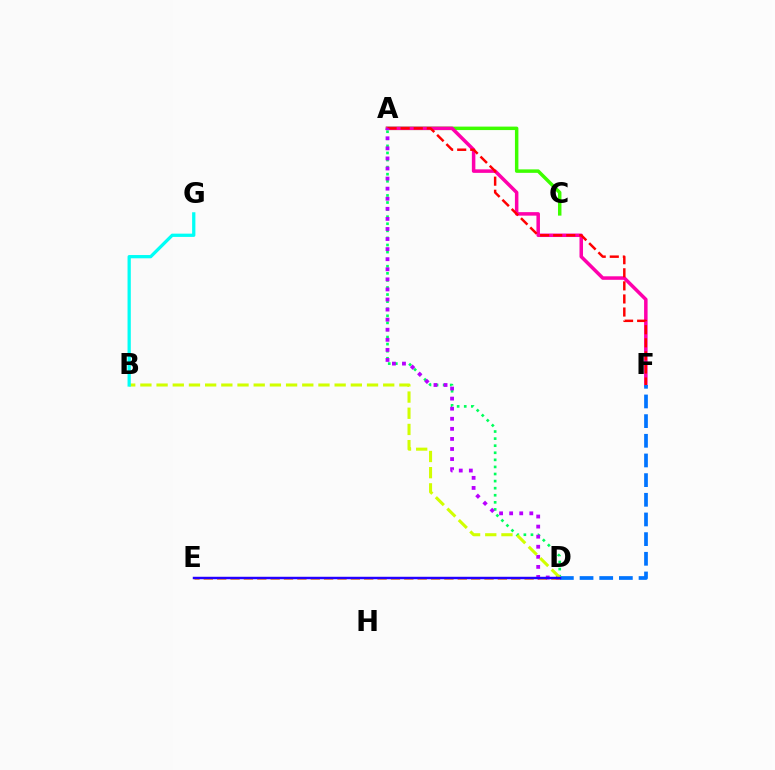{('A', 'C'): [{'color': '#3dff00', 'line_style': 'solid', 'thickness': 2.5}], ('A', 'F'): [{'color': '#ff00ac', 'line_style': 'solid', 'thickness': 2.52}, {'color': '#ff0000', 'line_style': 'dashed', 'thickness': 1.78}], ('A', 'D'): [{'color': '#00ff5c', 'line_style': 'dotted', 'thickness': 1.92}, {'color': '#b900ff', 'line_style': 'dotted', 'thickness': 2.74}], ('D', 'E'): [{'color': '#ff9400', 'line_style': 'dashed', 'thickness': 1.82}, {'color': '#2500ff', 'line_style': 'solid', 'thickness': 1.77}], ('D', 'F'): [{'color': '#0074ff', 'line_style': 'dashed', 'thickness': 2.67}], ('B', 'D'): [{'color': '#d1ff00', 'line_style': 'dashed', 'thickness': 2.2}], ('B', 'G'): [{'color': '#00fff6', 'line_style': 'solid', 'thickness': 2.35}]}